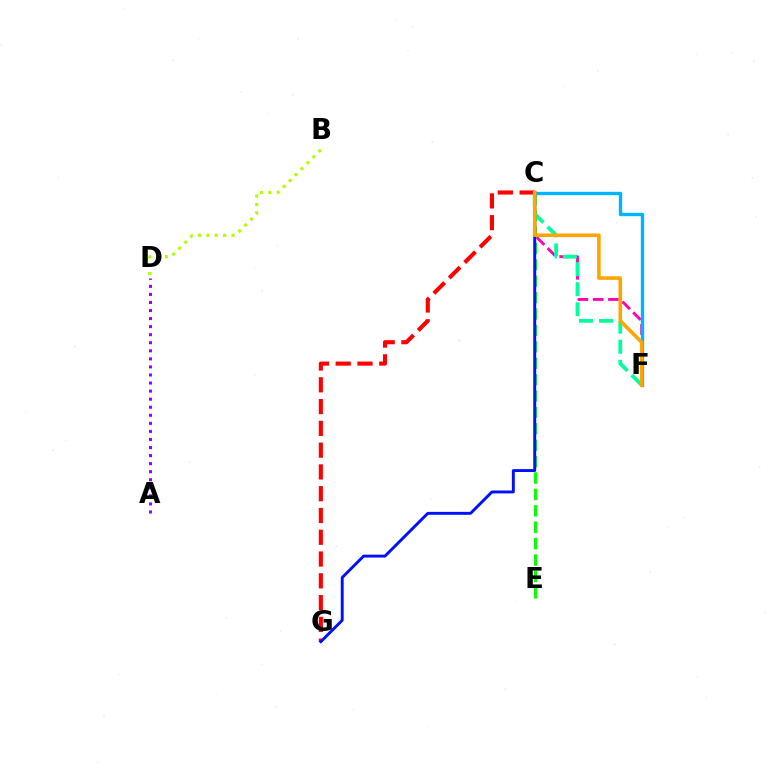{('A', 'D'): [{'color': '#9b00ff', 'line_style': 'dotted', 'thickness': 2.19}], ('C', 'F'): [{'color': '#ff00bd', 'line_style': 'dashed', 'thickness': 2.07}, {'color': '#00ff9d', 'line_style': 'dashed', 'thickness': 2.73}, {'color': '#00b5ff', 'line_style': 'solid', 'thickness': 2.42}, {'color': '#ffa500', 'line_style': 'solid', 'thickness': 2.58}], ('C', 'G'): [{'color': '#ff0000', 'line_style': 'dashed', 'thickness': 2.96}, {'color': '#0010ff', 'line_style': 'solid', 'thickness': 2.09}], ('C', 'E'): [{'color': '#08ff00', 'line_style': 'dashed', 'thickness': 2.23}], ('B', 'D'): [{'color': '#b3ff00', 'line_style': 'dotted', 'thickness': 2.28}]}